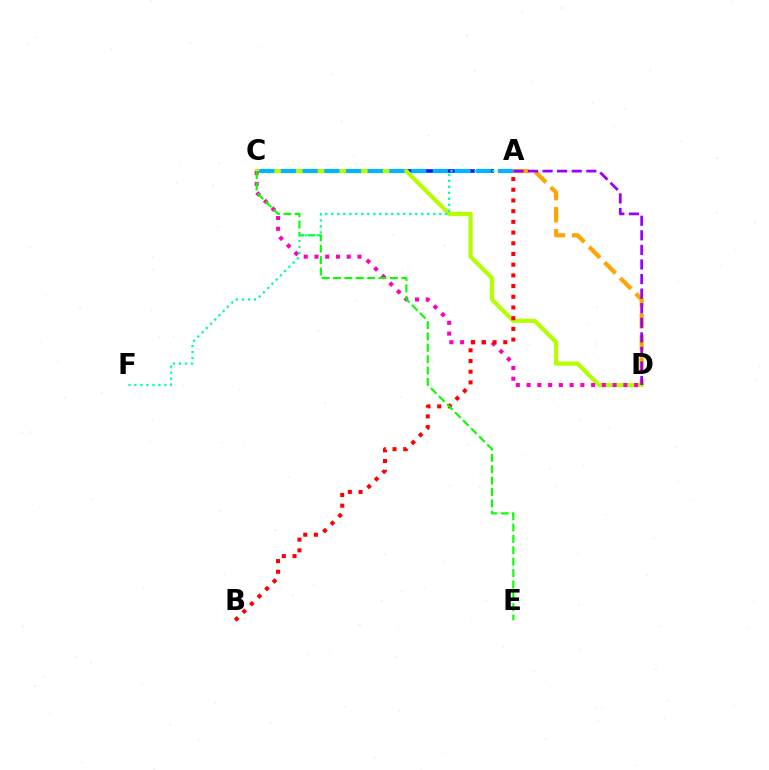{('A', 'C'): [{'color': '#0010ff', 'line_style': 'dashed', 'thickness': 2.58}, {'color': '#00b5ff', 'line_style': 'dashed', 'thickness': 2.95}], ('C', 'D'): [{'color': '#b3ff00', 'line_style': 'solid', 'thickness': 2.98}, {'color': '#ff00bd', 'line_style': 'dotted', 'thickness': 2.92}], ('A', 'B'): [{'color': '#ff0000', 'line_style': 'dotted', 'thickness': 2.91}], ('C', 'E'): [{'color': '#08ff00', 'line_style': 'dashed', 'thickness': 1.55}], ('A', 'D'): [{'color': '#ffa500', 'line_style': 'dashed', 'thickness': 2.99}, {'color': '#9b00ff', 'line_style': 'dashed', 'thickness': 1.98}], ('A', 'F'): [{'color': '#00ff9d', 'line_style': 'dotted', 'thickness': 1.63}]}